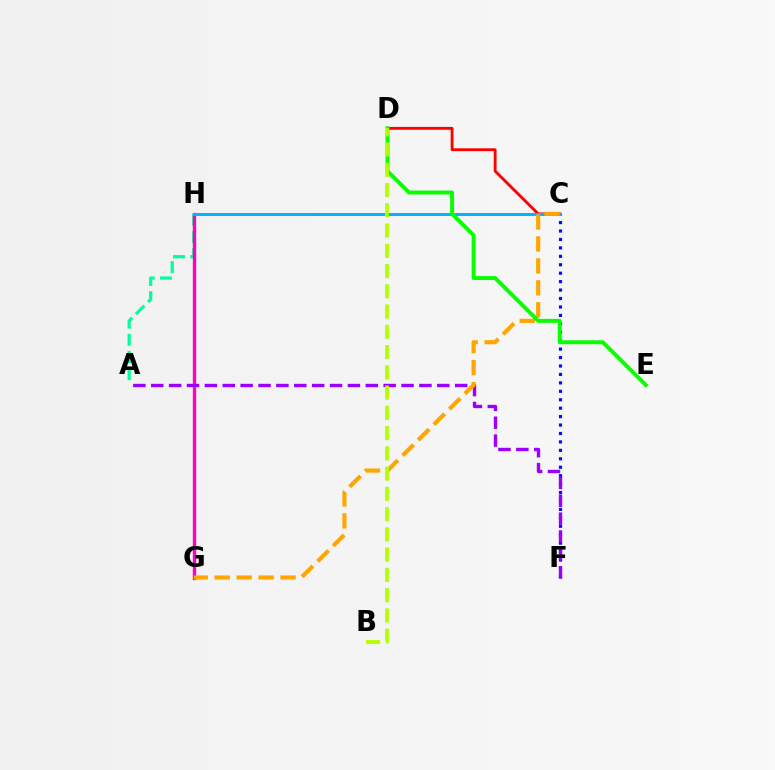{('C', 'D'): [{'color': '#ff0000', 'line_style': 'solid', 'thickness': 2.06}], ('A', 'H'): [{'color': '#00ff9d', 'line_style': 'dashed', 'thickness': 2.34}], ('G', 'H'): [{'color': '#ff00bd', 'line_style': 'solid', 'thickness': 2.41}], ('C', 'F'): [{'color': '#0010ff', 'line_style': 'dotted', 'thickness': 2.29}], ('C', 'H'): [{'color': '#00b5ff', 'line_style': 'solid', 'thickness': 2.17}], ('A', 'F'): [{'color': '#9b00ff', 'line_style': 'dashed', 'thickness': 2.43}], ('C', 'G'): [{'color': '#ffa500', 'line_style': 'dashed', 'thickness': 2.98}], ('D', 'E'): [{'color': '#08ff00', 'line_style': 'solid', 'thickness': 2.83}], ('B', 'D'): [{'color': '#b3ff00', 'line_style': 'dashed', 'thickness': 2.75}]}